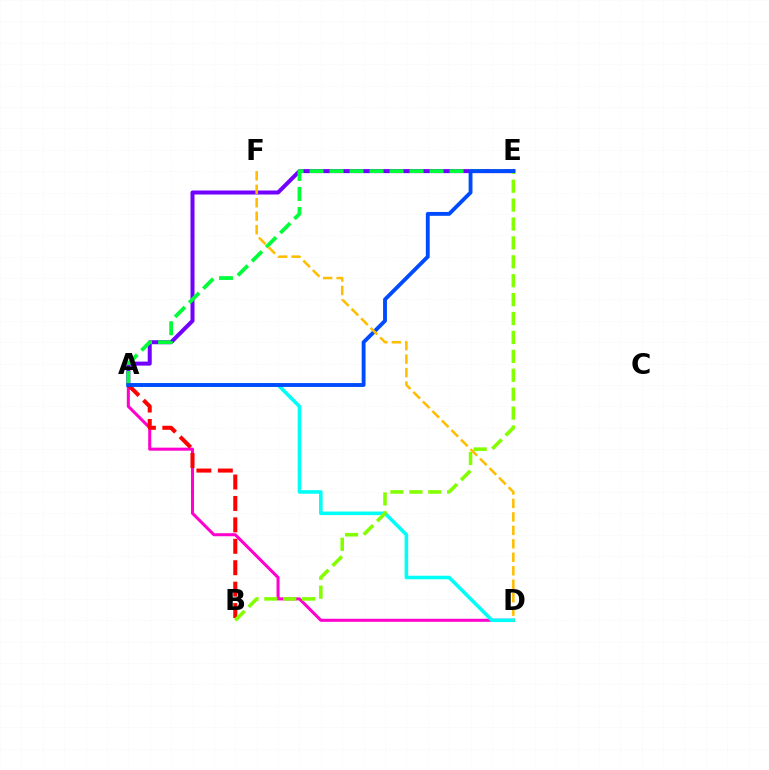{('A', 'E'): [{'color': '#7200ff', 'line_style': 'solid', 'thickness': 2.89}, {'color': '#00ff39', 'line_style': 'dashed', 'thickness': 2.72}, {'color': '#004bff', 'line_style': 'solid', 'thickness': 2.78}], ('A', 'D'): [{'color': '#ff00cf', 'line_style': 'solid', 'thickness': 2.19}, {'color': '#00fff6', 'line_style': 'solid', 'thickness': 2.57}], ('A', 'B'): [{'color': '#ff0000', 'line_style': 'dashed', 'thickness': 2.91}], ('B', 'E'): [{'color': '#84ff00', 'line_style': 'dashed', 'thickness': 2.57}], ('D', 'F'): [{'color': '#ffbd00', 'line_style': 'dashed', 'thickness': 1.83}]}